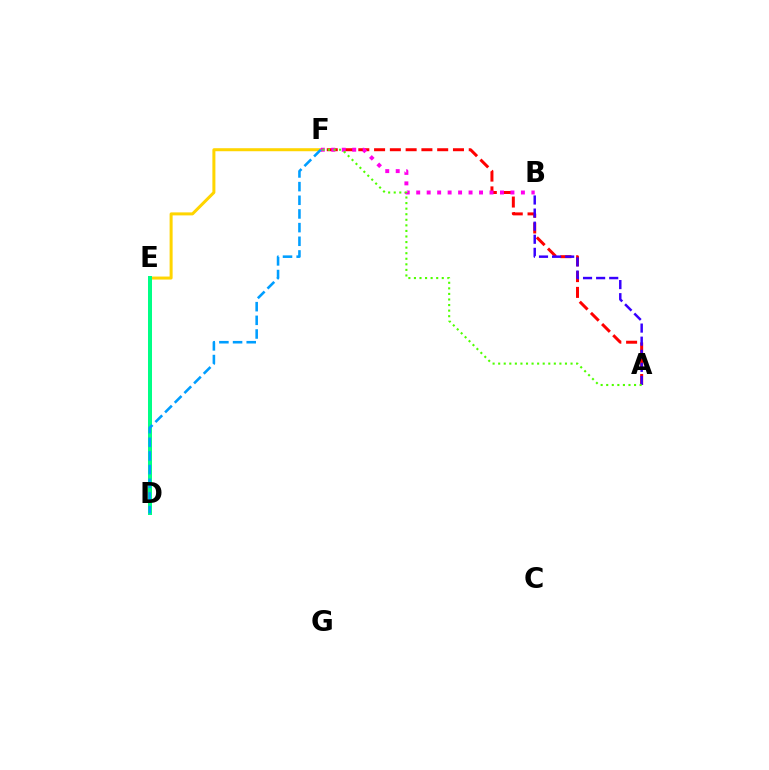{('E', 'F'): [{'color': '#ffd500', 'line_style': 'solid', 'thickness': 2.17}], ('A', 'F'): [{'color': '#ff0000', 'line_style': 'dashed', 'thickness': 2.14}, {'color': '#4fff00', 'line_style': 'dotted', 'thickness': 1.51}], ('A', 'B'): [{'color': '#3700ff', 'line_style': 'dashed', 'thickness': 1.78}], ('D', 'E'): [{'color': '#00ff86', 'line_style': 'solid', 'thickness': 2.88}], ('B', 'F'): [{'color': '#ff00ed', 'line_style': 'dotted', 'thickness': 2.84}], ('D', 'F'): [{'color': '#009eff', 'line_style': 'dashed', 'thickness': 1.86}]}